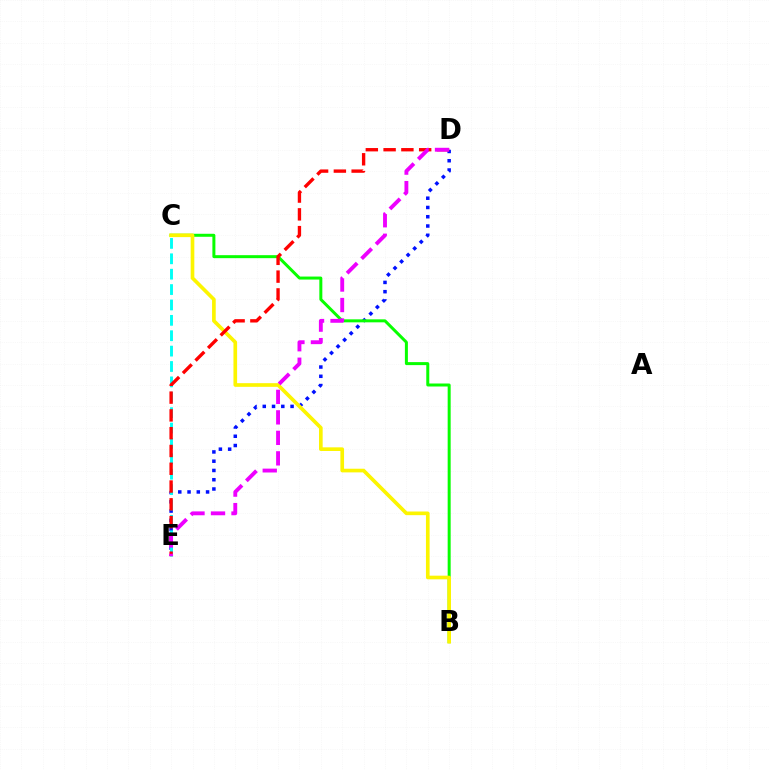{('D', 'E'): [{'color': '#0010ff', 'line_style': 'dotted', 'thickness': 2.52}, {'color': '#ff0000', 'line_style': 'dashed', 'thickness': 2.42}, {'color': '#ee00ff', 'line_style': 'dashed', 'thickness': 2.78}], ('B', 'C'): [{'color': '#08ff00', 'line_style': 'solid', 'thickness': 2.16}, {'color': '#fcf500', 'line_style': 'solid', 'thickness': 2.63}], ('C', 'E'): [{'color': '#00fff6', 'line_style': 'dashed', 'thickness': 2.09}]}